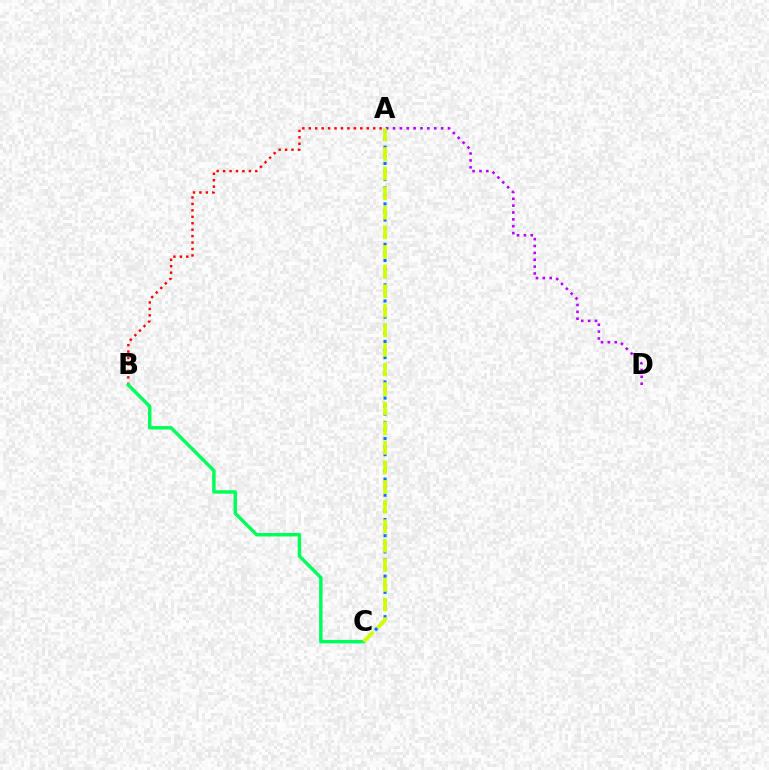{('A', 'B'): [{'color': '#ff0000', 'line_style': 'dotted', 'thickness': 1.75}], ('A', 'D'): [{'color': '#b900ff', 'line_style': 'dotted', 'thickness': 1.86}], ('B', 'C'): [{'color': '#00ff5c', 'line_style': 'solid', 'thickness': 2.49}], ('A', 'C'): [{'color': '#0074ff', 'line_style': 'dotted', 'thickness': 2.2}, {'color': '#d1ff00', 'line_style': 'dashed', 'thickness': 2.66}]}